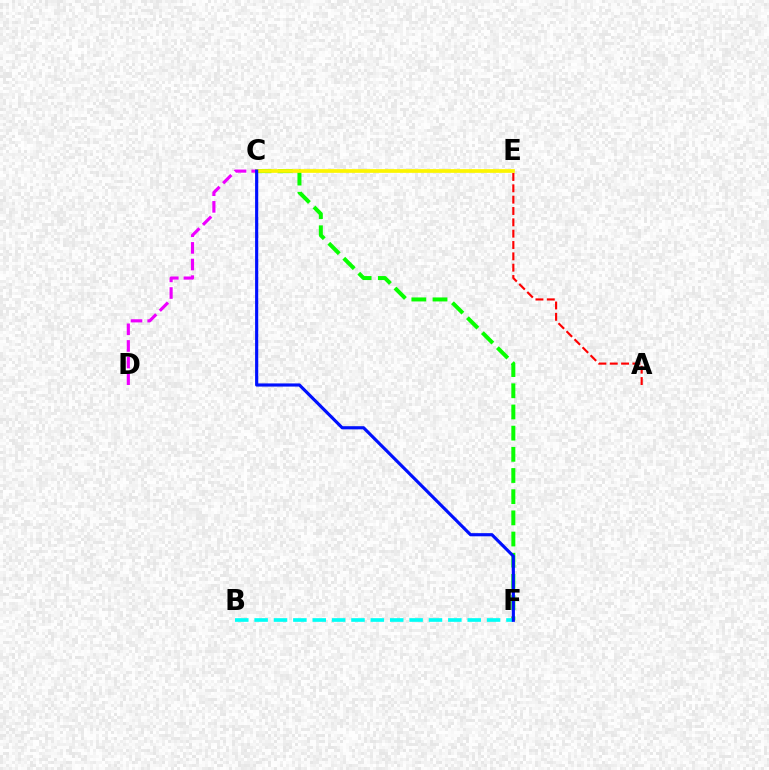{('C', 'F'): [{'color': '#08ff00', 'line_style': 'dashed', 'thickness': 2.88}, {'color': '#0010ff', 'line_style': 'solid', 'thickness': 2.27}], ('C', 'E'): [{'color': '#fcf500', 'line_style': 'solid', 'thickness': 2.67}], ('B', 'F'): [{'color': '#00fff6', 'line_style': 'dashed', 'thickness': 2.63}], ('C', 'D'): [{'color': '#ee00ff', 'line_style': 'dashed', 'thickness': 2.26}], ('A', 'E'): [{'color': '#ff0000', 'line_style': 'dashed', 'thickness': 1.54}]}